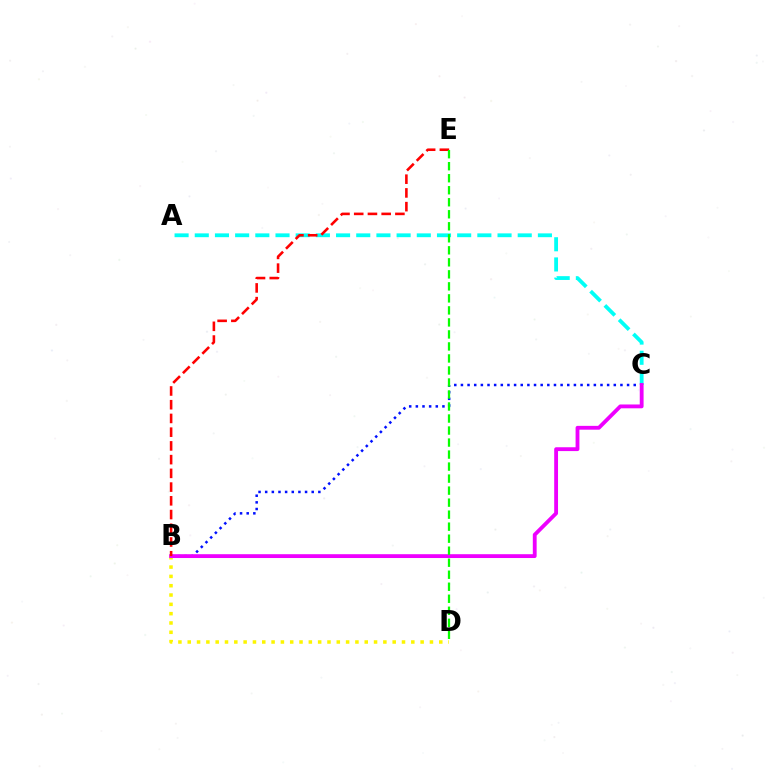{('A', 'C'): [{'color': '#00fff6', 'line_style': 'dashed', 'thickness': 2.74}], ('B', 'D'): [{'color': '#fcf500', 'line_style': 'dotted', 'thickness': 2.53}], ('B', 'C'): [{'color': '#0010ff', 'line_style': 'dotted', 'thickness': 1.81}, {'color': '#ee00ff', 'line_style': 'solid', 'thickness': 2.76}], ('B', 'E'): [{'color': '#ff0000', 'line_style': 'dashed', 'thickness': 1.87}], ('D', 'E'): [{'color': '#08ff00', 'line_style': 'dashed', 'thickness': 1.63}]}